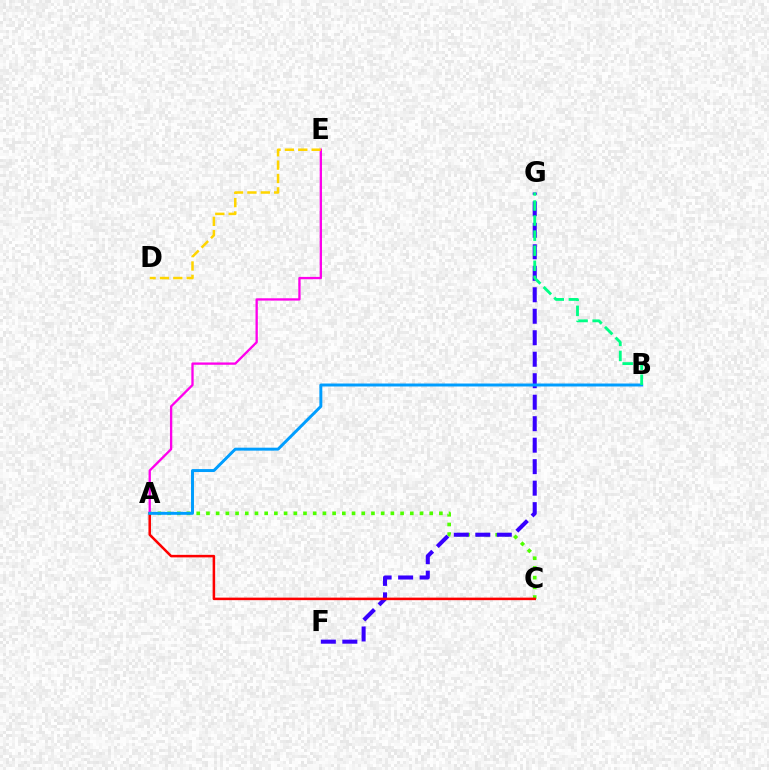{('A', 'C'): [{'color': '#4fff00', 'line_style': 'dotted', 'thickness': 2.64}, {'color': '#ff0000', 'line_style': 'solid', 'thickness': 1.82}], ('F', 'G'): [{'color': '#3700ff', 'line_style': 'dashed', 'thickness': 2.92}], ('A', 'E'): [{'color': '#ff00ed', 'line_style': 'solid', 'thickness': 1.67}], ('D', 'E'): [{'color': '#ffd500', 'line_style': 'dashed', 'thickness': 1.82}], ('A', 'B'): [{'color': '#009eff', 'line_style': 'solid', 'thickness': 2.13}], ('B', 'G'): [{'color': '#00ff86', 'line_style': 'dashed', 'thickness': 2.05}]}